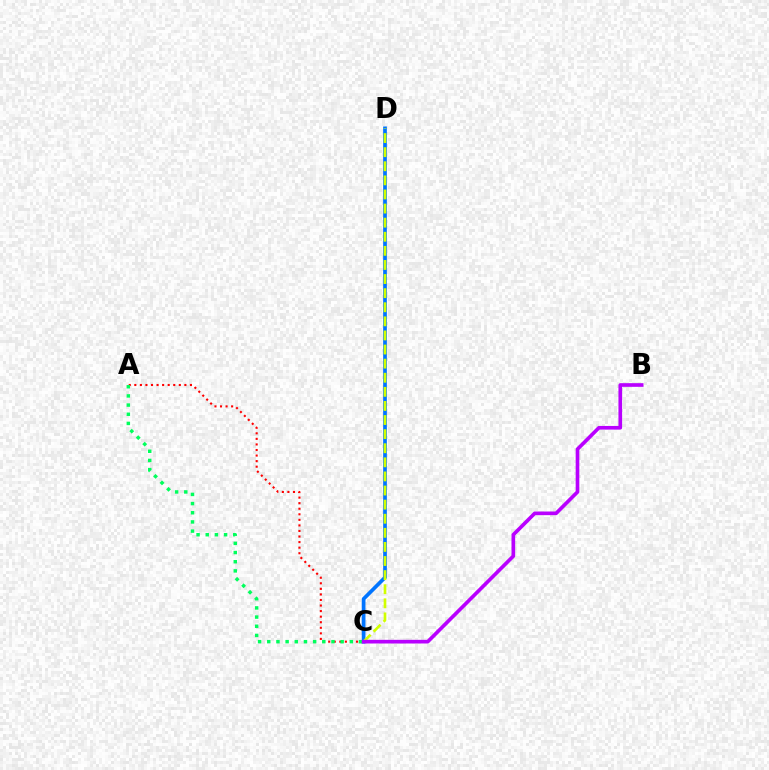{('C', 'D'): [{'color': '#0074ff', 'line_style': 'solid', 'thickness': 2.66}, {'color': '#d1ff00', 'line_style': 'dashed', 'thickness': 1.92}], ('A', 'C'): [{'color': '#ff0000', 'line_style': 'dotted', 'thickness': 1.51}, {'color': '#00ff5c', 'line_style': 'dotted', 'thickness': 2.49}], ('B', 'C'): [{'color': '#b900ff', 'line_style': 'solid', 'thickness': 2.63}]}